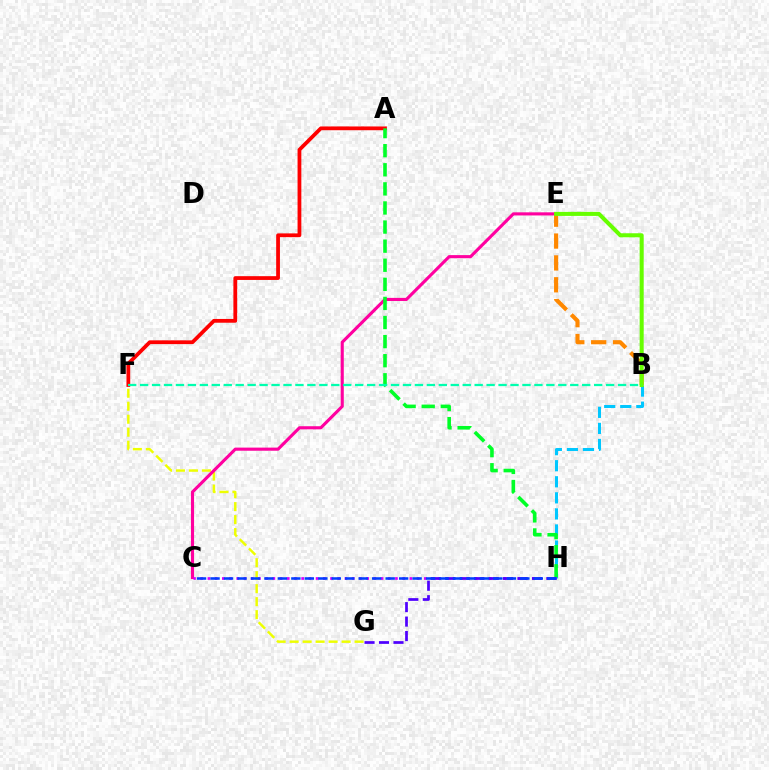{('A', 'F'): [{'color': '#ff0000', 'line_style': 'solid', 'thickness': 2.72}], ('B', 'H'): [{'color': '#00c7ff', 'line_style': 'dashed', 'thickness': 2.18}], ('F', 'G'): [{'color': '#eeff00', 'line_style': 'dashed', 'thickness': 1.76}], ('C', 'E'): [{'color': '#ff00a0', 'line_style': 'solid', 'thickness': 2.25}], ('A', 'H'): [{'color': '#00ff27', 'line_style': 'dashed', 'thickness': 2.59}], ('C', 'H'): [{'color': '#d600ff', 'line_style': 'dotted', 'thickness': 1.96}, {'color': '#003fff', 'line_style': 'dashed', 'thickness': 1.83}], ('B', 'E'): [{'color': '#ff8800', 'line_style': 'dashed', 'thickness': 2.97}, {'color': '#66ff00', 'line_style': 'solid', 'thickness': 2.91}], ('G', 'H'): [{'color': '#4f00ff', 'line_style': 'dashed', 'thickness': 1.97}], ('B', 'F'): [{'color': '#00ffaf', 'line_style': 'dashed', 'thickness': 1.62}]}